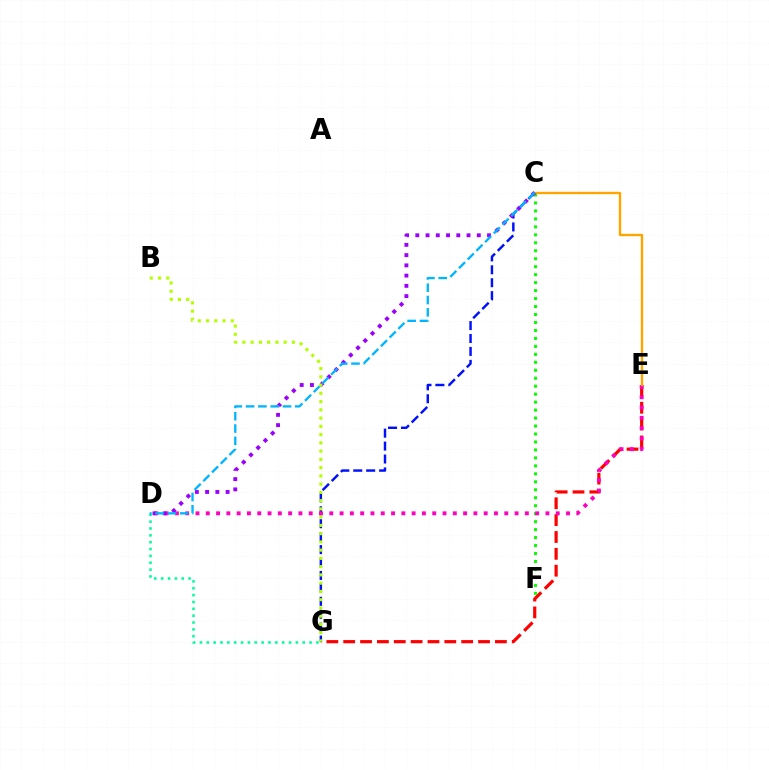{('E', 'G'): [{'color': '#ff0000', 'line_style': 'dashed', 'thickness': 2.29}], ('C', 'F'): [{'color': '#08ff00', 'line_style': 'dotted', 'thickness': 2.16}], ('C', 'G'): [{'color': '#0010ff', 'line_style': 'dashed', 'thickness': 1.76}], ('D', 'E'): [{'color': '#ff00bd', 'line_style': 'dotted', 'thickness': 2.8}], ('C', 'E'): [{'color': '#ffa500', 'line_style': 'solid', 'thickness': 1.73}], ('C', 'D'): [{'color': '#9b00ff', 'line_style': 'dotted', 'thickness': 2.78}, {'color': '#00b5ff', 'line_style': 'dashed', 'thickness': 1.67}], ('D', 'G'): [{'color': '#00ff9d', 'line_style': 'dotted', 'thickness': 1.86}], ('B', 'G'): [{'color': '#b3ff00', 'line_style': 'dotted', 'thickness': 2.24}]}